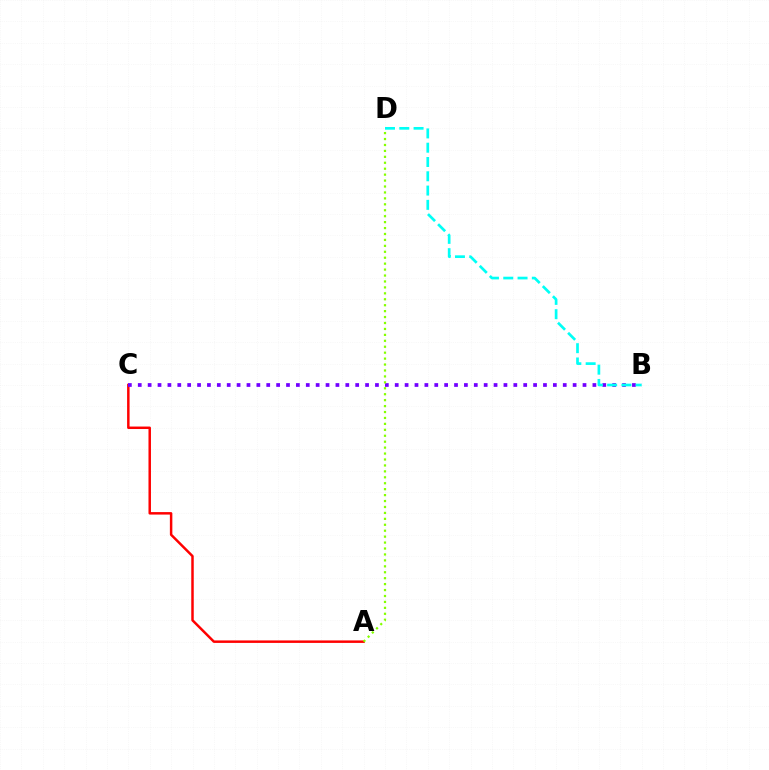{('A', 'C'): [{'color': '#ff0000', 'line_style': 'solid', 'thickness': 1.79}], ('B', 'C'): [{'color': '#7200ff', 'line_style': 'dotted', 'thickness': 2.69}], ('B', 'D'): [{'color': '#00fff6', 'line_style': 'dashed', 'thickness': 1.94}], ('A', 'D'): [{'color': '#84ff00', 'line_style': 'dotted', 'thickness': 1.61}]}